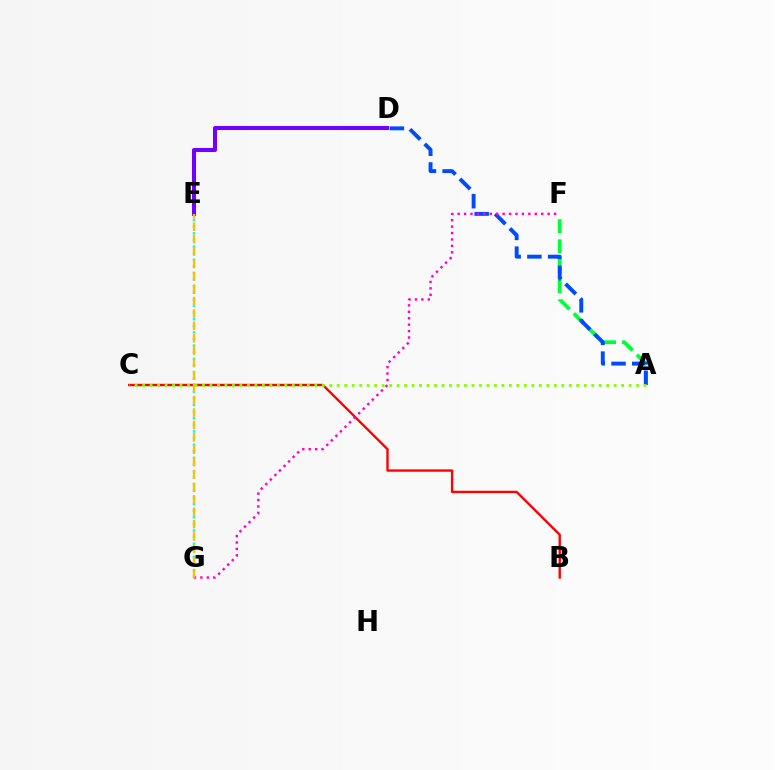{('A', 'F'): [{'color': '#00ff39', 'line_style': 'dashed', 'thickness': 2.72}], ('D', 'E'): [{'color': '#7200ff', 'line_style': 'solid', 'thickness': 2.91}], ('A', 'D'): [{'color': '#004bff', 'line_style': 'dashed', 'thickness': 2.82}], ('E', 'G'): [{'color': '#00fff6', 'line_style': 'dotted', 'thickness': 1.79}, {'color': '#ffbd00', 'line_style': 'dashed', 'thickness': 1.68}], ('B', 'C'): [{'color': '#ff0000', 'line_style': 'solid', 'thickness': 1.71}], ('F', 'G'): [{'color': '#ff00cf', 'line_style': 'dotted', 'thickness': 1.75}], ('A', 'C'): [{'color': '#84ff00', 'line_style': 'dotted', 'thickness': 2.03}]}